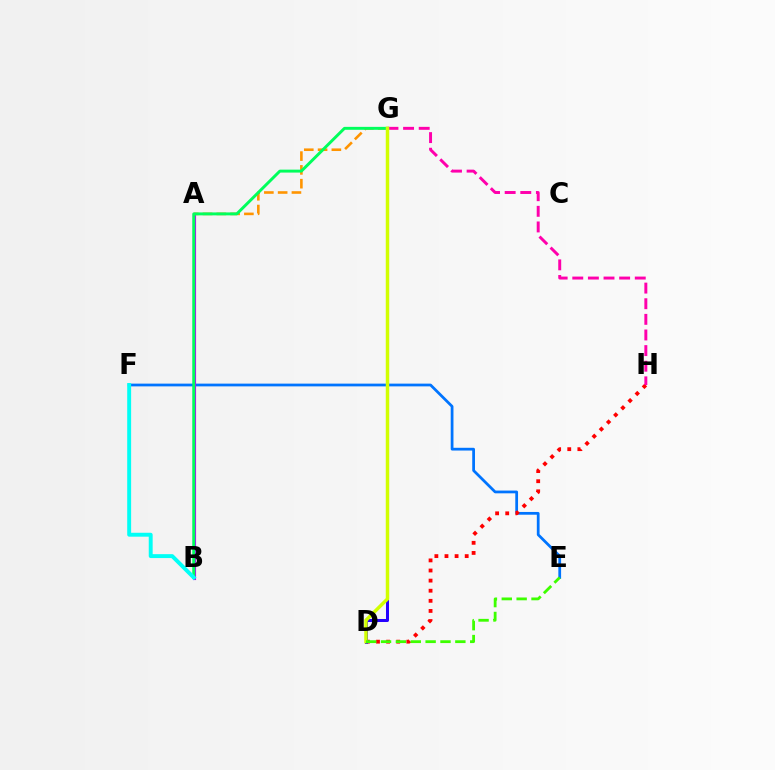{('E', 'F'): [{'color': '#0074ff', 'line_style': 'solid', 'thickness': 1.98}], ('A', 'B'): [{'color': '#b900ff', 'line_style': 'solid', 'thickness': 2.26}], ('D', 'H'): [{'color': '#ff0000', 'line_style': 'dotted', 'thickness': 2.75}], ('A', 'G'): [{'color': '#ff9400', 'line_style': 'dashed', 'thickness': 1.87}], ('G', 'H'): [{'color': '#ff00ac', 'line_style': 'dashed', 'thickness': 2.12}], ('B', 'G'): [{'color': '#00ff5c', 'line_style': 'solid', 'thickness': 2.12}], ('D', 'G'): [{'color': '#2500ff', 'line_style': 'solid', 'thickness': 2.17}, {'color': '#d1ff00', 'line_style': 'solid', 'thickness': 2.48}], ('B', 'F'): [{'color': '#00fff6', 'line_style': 'solid', 'thickness': 2.82}], ('D', 'E'): [{'color': '#3dff00', 'line_style': 'dashed', 'thickness': 2.02}]}